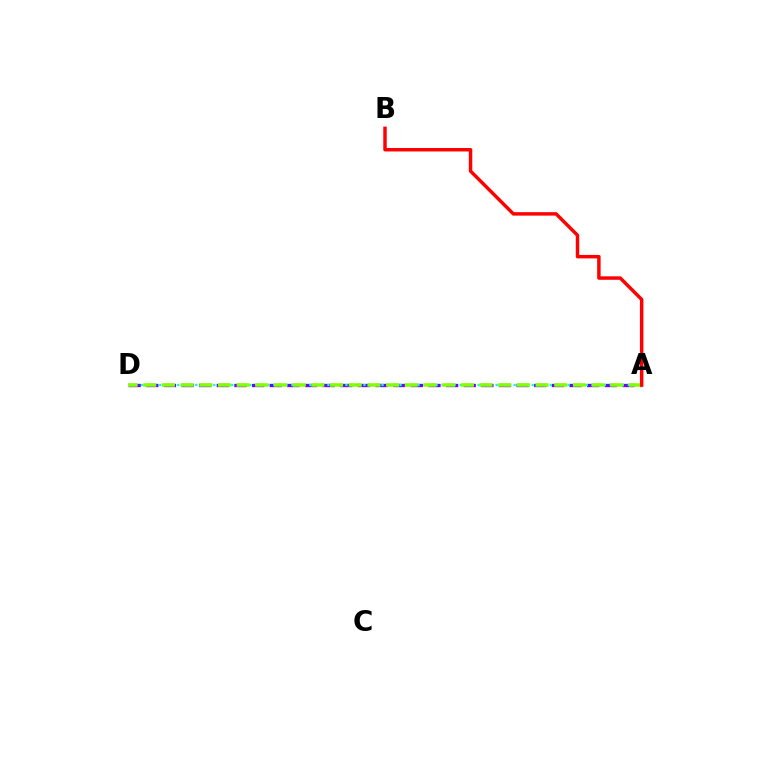{('A', 'D'): [{'color': '#7200ff', 'line_style': 'dashed', 'thickness': 2.4}, {'color': '#00fff6', 'line_style': 'dotted', 'thickness': 1.63}, {'color': '#84ff00', 'line_style': 'dashed', 'thickness': 2.54}], ('A', 'B'): [{'color': '#ff0000', 'line_style': 'solid', 'thickness': 2.49}]}